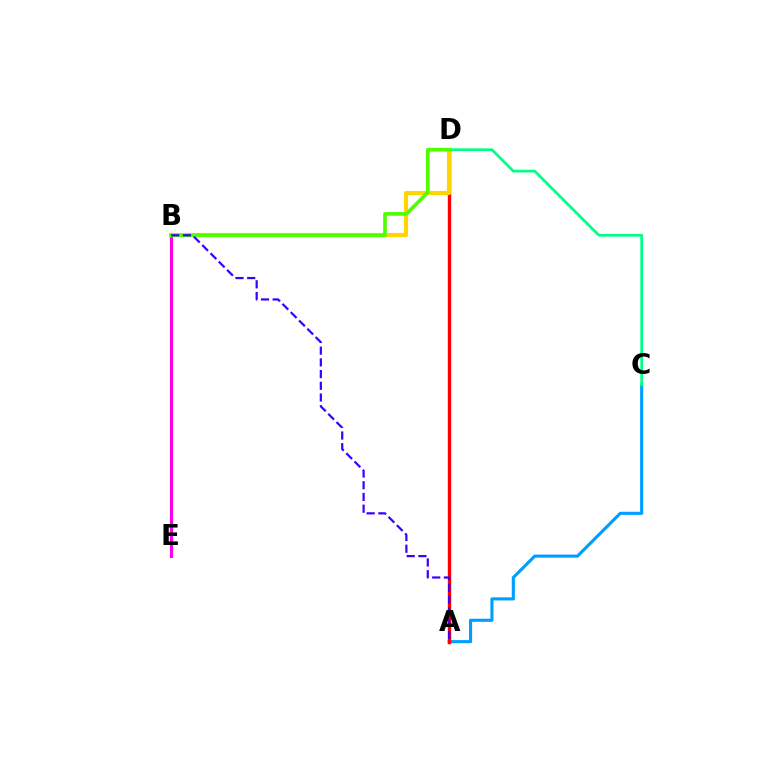{('A', 'C'): [{'color': '#009eff', 'line_style': 'solid', 'thickness': 2.24}], ('A', 'D'): [{'color': '#ff0000', 'line_style': 'solid', 'thickness': 2.43}], ('B', 'E'): [{'color': '#ff00ed', 'line_style': 'solid', 'thickness': 2.26}], ('B', 'D'): [{'color': '#ffd500', 'line_style': 'solid', 'thickness': 3.0}, {'color': '#4fff00', 'line_style': 'solid', 'thickness': 2.65}], ('C', 'D'): [{'color': '#00ff86', 'line_style': 'solid', 'thickness': 1.96}], ('A', 'B'): [{'color': '#3700ff', 'line_style': 'dashed', 'thickness': 1.59}]}